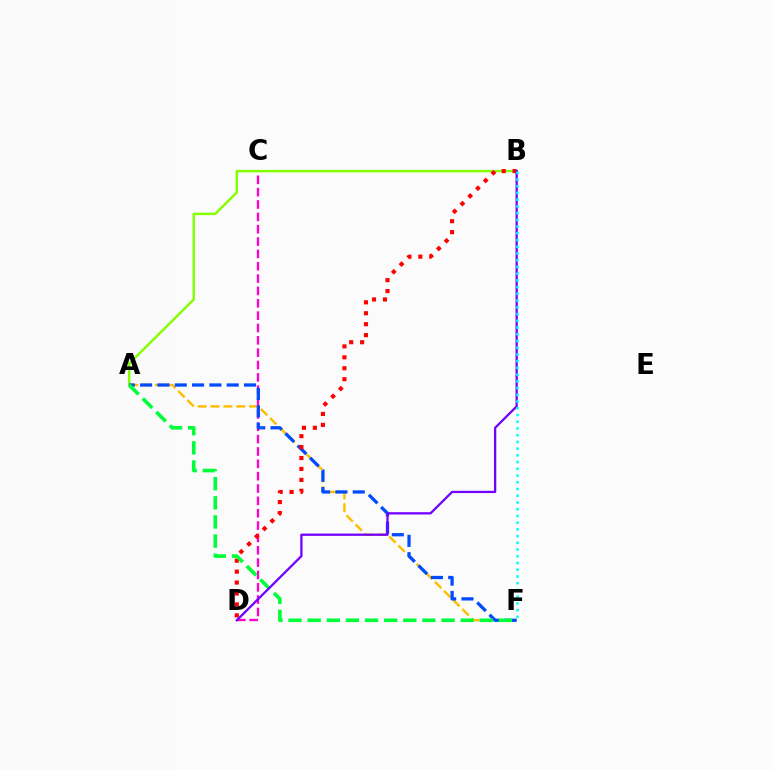{('C', 'D'): [{'color': '#ff00cf', 'line_style': 'dashed', 'thickness': 1.68}], ('A', 'F'): [{'color': '#ffbd00', 'line_style': 'dashed', 'thickness': 1.75}, {'color': '#004bff', 'line_style': 'dashed', 'thickness': 2.35}, {'color': '#00ff39', 'line_style': 'dashed', 'thickness': 2.6}], ('A', 'B'): [{'color': '#84ff00', 'line_style': 'solid', 'thickness': 1.76}], ('B', 'D'): [{'color': '#ff0000', 'line_style': 'dotted', 'thickness': 2.97}, {'color': '#7200ff', 'line_style': 'solid', 'thickness': 1.63}], ('B', 'F'): [{'color': '#00fff6', 'line_style': 'dotted', 'thickness': 1.83}]}